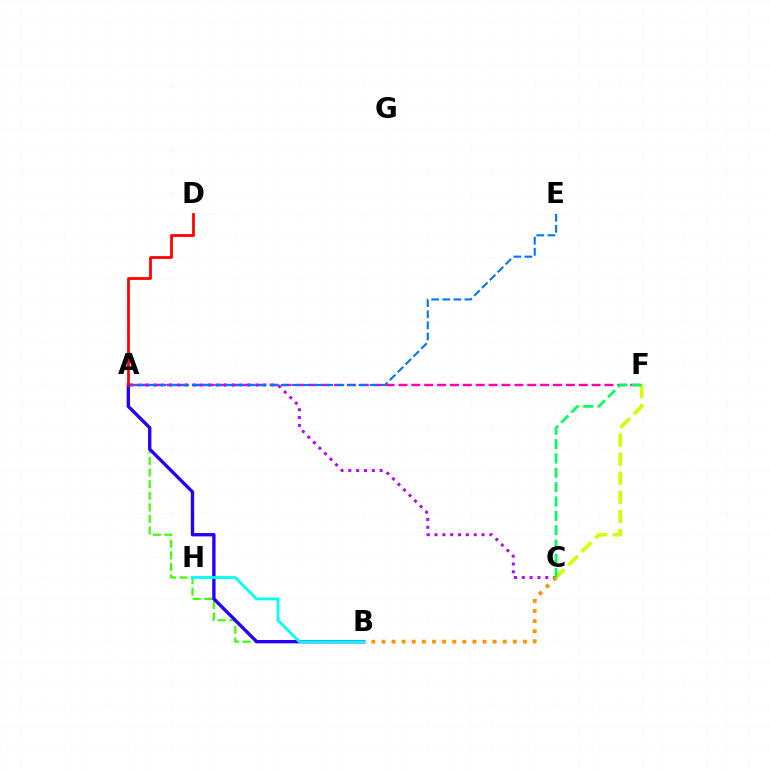{('A', 'F'): [{'color': '#ff00ac', 'line_style': 'dashed', 'thickness': 1.75}], ('A', 'C'): [{'color': '#b900ff', 'line_style': 'dotted', 'thickness': 2.13}], ('B', 'C'): [{'color': '#ff9400', 'line_style': 'dotted', 'thickness': 2.75}], ('A', 'B'): [{'color': '#3dff00', 'line_style': 'dashed', 'thickness': 1.57}, {'color': '#2500ff', 'line_style': 'solid', 'thickness': 2.41}], ('C', 'F'): [{'color': '#d1ff00', 'line_style': 'dashed', 'thickness': 2.59}, {'color': '#00ff5c', 'line_style': 'dashed', 'thickness': 1.95}], ('A', 'E'): [{'color': '#0074ff', 'line_style': 'dashed', 'thickness': 1.51}], ('B', 'H'): [{'color': '#00fff6', 'line_style': 'solid', 'thickness': 2.01}], ('A', 'D'): [{'color': '#ff0000', 'line_style': 'solid', 'thickness': 1.99}]}